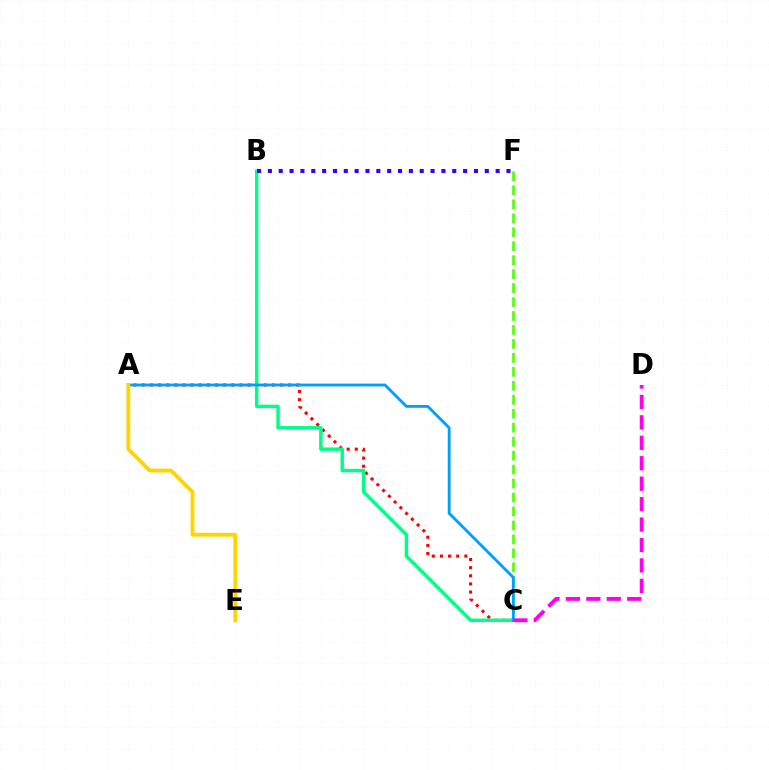{('A', 'C'): [{'color': '#ff0000', 'line_style': 'dotted', 'thickness': 2.21}, {'color': '#009eff', 'line_style': 'solid', 'thickness': 2.04}], ('B', 'C'): [{'color': '#00ff86', 'line_style': 'solid', 'thickness': 2.48}], ('C', 'F'): [{'color': '#4fff00', 'line_style': 'dashed', 'thickness': 1.9}], ('B', 'F'): [{'color': '#3700ff', 'line_style': 'dotted', 'thickness': 2.95}], ('C', 'D'): [{'color': '#ff00ed', 'line_style': 'dashed', 'thickness': 2.78}], ('A', 'E'): [{'color': '#ffd500', 'line_style': 'solid', 'thickness': 2.79}]}